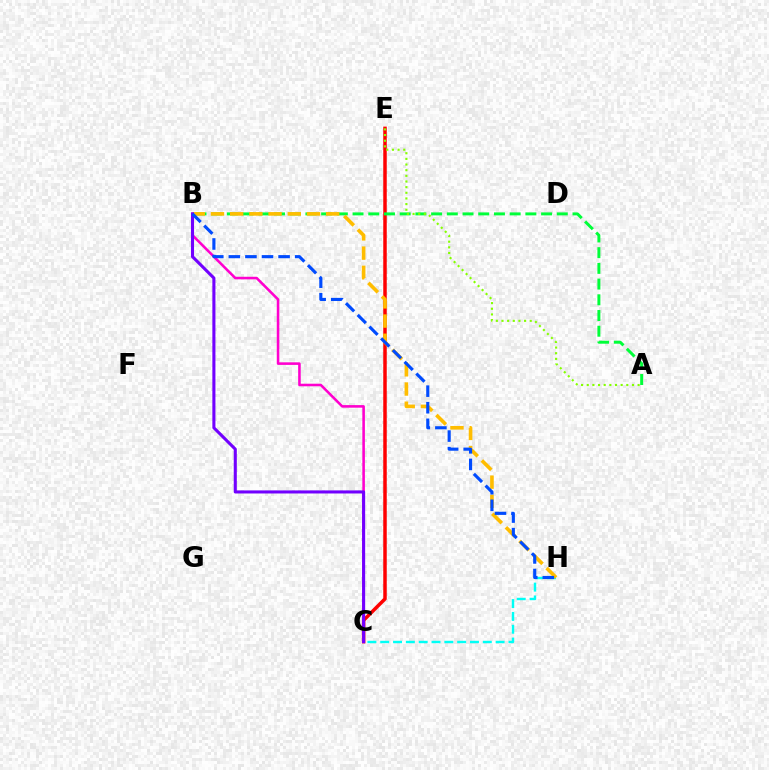{('C', 'H'): [{'color': '#00fff6', 'line_style': 'dashed', 'thickness': 1.74}], ('C', 'E'): [{'color': '#ff0000', 'line_style': 'solid', 'thickness': 2.52}], ('A', 'B'): [{'color': '#00ff39', 'line_style': 'dashed', 'thickness': 2.13}], ('B', 'H'): [{'color': '#ffbd00', 'line_style': 'dashed', 'thickness': 2.61}, {'color': '#004bff', 'line_style': 'dashed', 'thickness': 2.25}], ('A', 'E'): [{'color': '#84ff00', 'line_style': 'dotted', 'thickness': 1.54}], ('B', 'C'): [{'color': '#ff00cf', 'line_style': 'solid', 'thickness': 1.85}, {'color': '#7200ff', 'line_style': 'solid', 'thickness': 2.21}]}